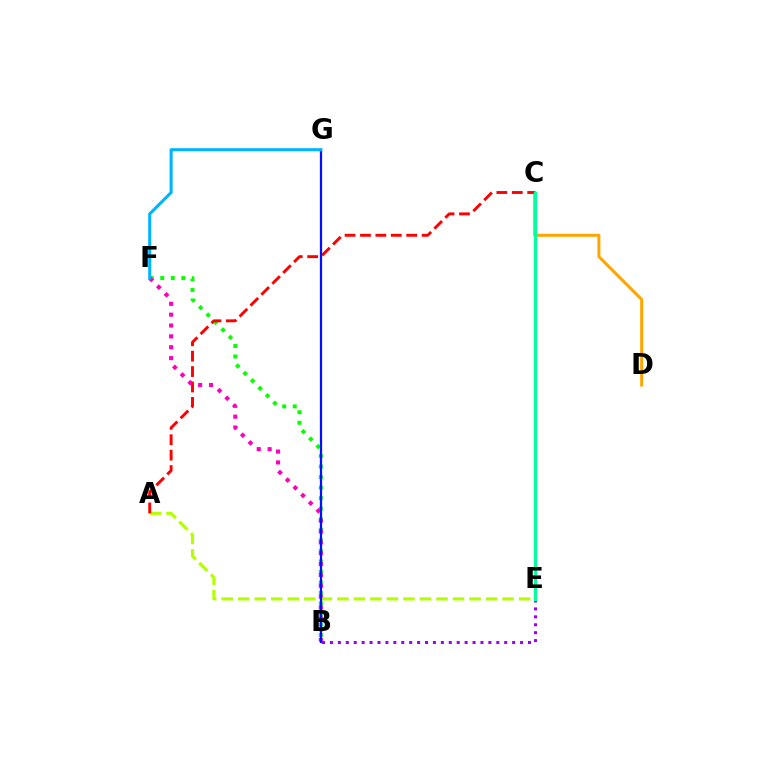{('B', 'F'): [{'color': '#08ff00', 'line_style': 'dotted', 'thickness': 2.86}, {'color': '#ff00bd', 'line_style': 'dotted', 'thickness': 2.95}], ('B', 'E'): [{'color': '#9b00ff', 'line_style': 'dotted', 'thickness': 2.15}], ('A', 'E'): [{'color': '#b3ff00', 'line_style': 'dashed', 'thickness': 2.24}], ('C', 'D'): [{'color': '#ffa500', 'line_style': 'solid', 'thickness': 2.17}], ('A', 'C'): [{'color': '#ff0000', 'line_style': 'dashed', 'thickness': 2.09}], ('B', 'G'): [{'color': '#0010ff', 'line_style': 'solid', 'thickness': 1.62}], ('C', 'E'): [{'color': '#00ff9d', 'line_style': 'solid', 'thickness': 2.31}], ('F', 'G'): [{'color': '#00b5ff', 'line_style': 'solid', 'thickness': 2.22}]}